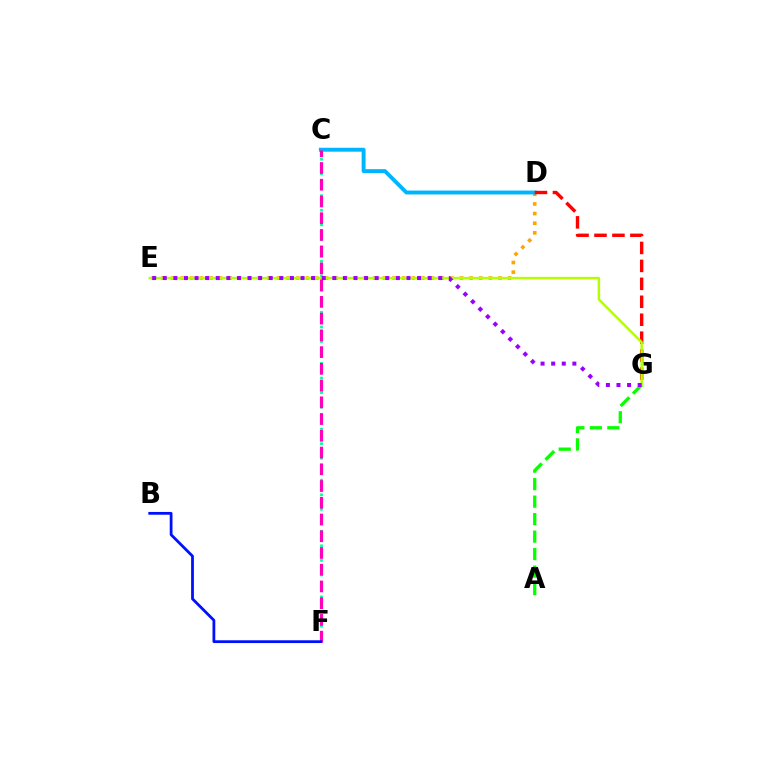{('C', 'F'): [{'color': '#00ff9d', 'line_style': 'dotted', 'thickness': 1.98}, {'color': '#ff00bd', 'line_style': 'dashed', 'thickness': 2.27}], ('D', 'E'): [{'color': '#ffa500', 'line_style': 'dotted', 'thickness': 2.62}], ('A', 'G'): [{'color': '#08ff00', 'line_style': 'dashed', 'thickness': 2.38}], ('C', 'D'): [{'color': '#00b5ff', 'line_style': 'solid', 'thickness': 2.82}], ('B', 'F'): [{'color': '#0010ff', 'line_style': 'solid', 'thickness': 2.0}], ('D', 'G'): [{'color': '#ff0000', 'line_style': 'dashed', 'thickness': 2.44}], ('E', 'G'): [{'color': '#b3ff00', 'line_style': 'solid', 'thickness': 1.77}, {'color': '#9b00ff', 'line_style': 'dotted', 'thickness': 2.88}]}